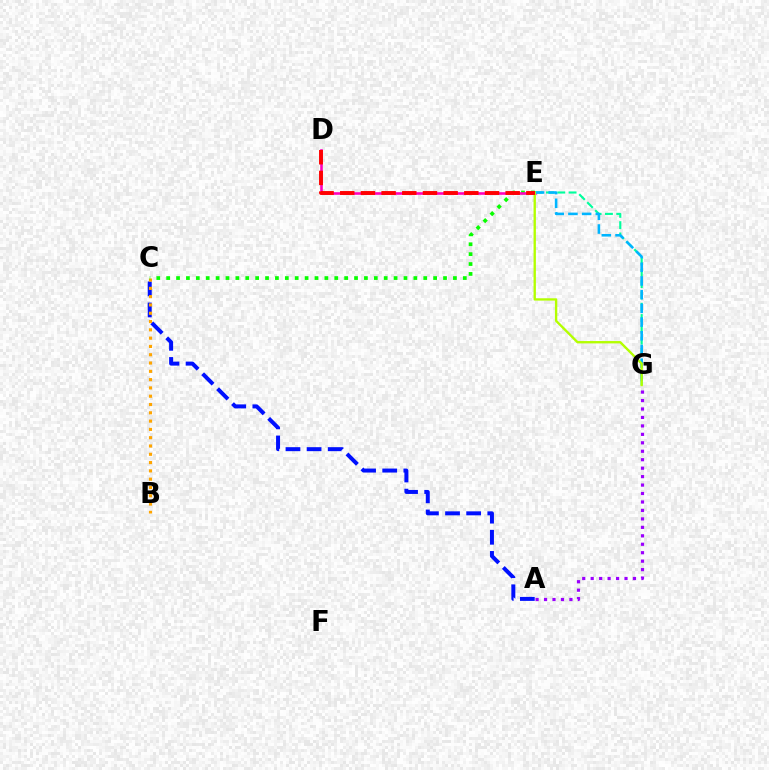{('A', 'C'): [{'color': '#0010ff', 'line_style': 'dashed', 'thickness': 2.87}], ('B', 'C'): [{'color': '#ffa500', 'line_style': 'dotted', 'thickness': 2.25}], ('C', 'E'): [{'color': '#08ff00', 'line_style': 'dotted', 'thickness': 2.69}], ('E', 'G'): [{'color': '#00ff9d', 'line_style': 'dashed', 'thickness': 1.54}, {'color': '#00b5ff', 'line_style': 'dashed', 'thickness': 1.86}, {'color': '#b3ff00', 'line_style': 'solid', 'thickness': 1.69}], ('D', 'E'): [{'color': '#ff00bd', 'line_style': 'solid', 'thickness': 1.87}, {'color': '#ff0000', 'line_style': 'dashed', 'thickness': 2.81}], ('A', 'G'): [{'color': '#9b00ff', 'line_style': 'dotted', 'thickness': 2.3}]}